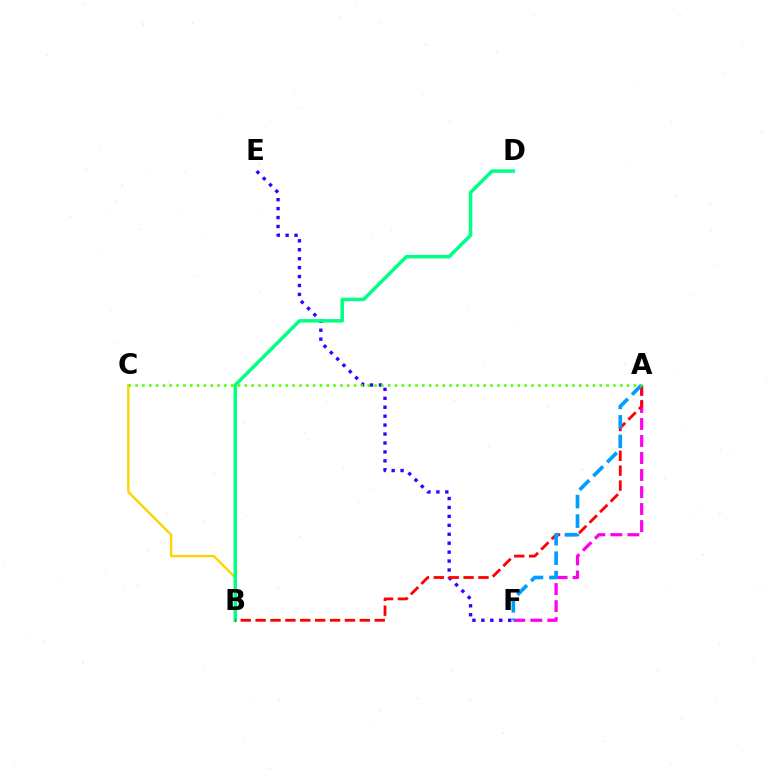{('A', 'F'): [{'color': '#ff00ed', 'line_style': 'dashed', 'thickness': 2.31}, {'color': '#009eff', 'line_style': 'dashed', 'thickness': 2.65}], ('B', 'C'): [{'color': '#ffd500', 'line_style': 'solid', 'thickness': 1.71}], ('E', 'F'): [{'color': '#3700ff', 'line_style': 'dotted', 'thickness': 2.43}], ('B', 'D'): [{'color': '#00ff86', 'line_style': 'solid', 'thickness': 2.53}], ('A', 'B'): [{'color': '#ff0000', 'line_style': 'dashed', 'thickness': 2.02}], ('A', 'C'): [{'color': '#4fff00', 'line_style': 'dotted', 'thickness': 1.85}]}